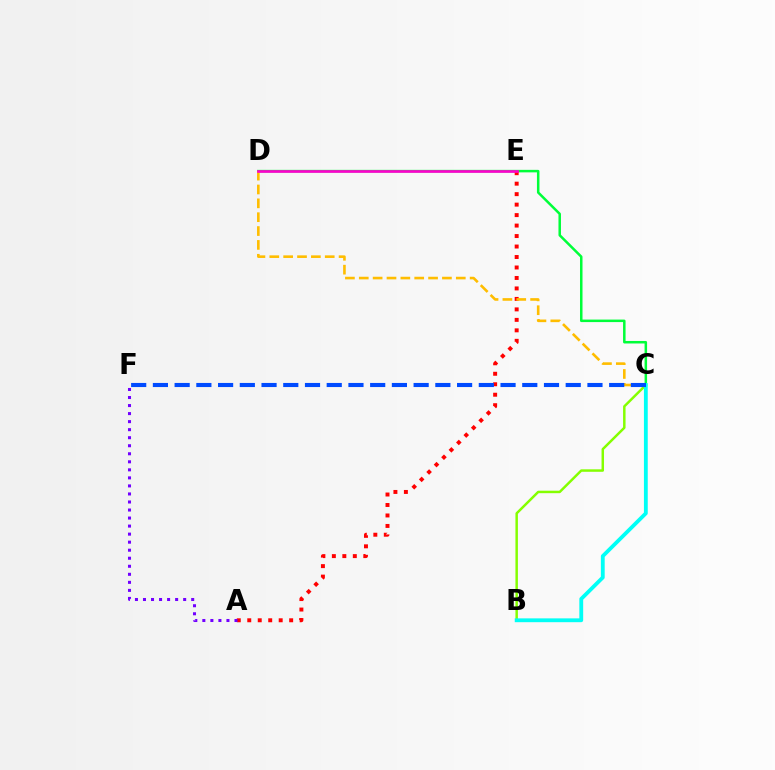{('C', 'D'): [{'color': '#00ff39', 'line_style': 'solid', 'thickness': 1.81}, {'color': '#ffbd00', 'line_style': 'dashed', 'thickness': 1.88}], ('A', 'E'): [{'color': '#ff0000', 'line_style': 'dotted', 'thickness': 2.85}], ('B', 'C'): [{'color': '#84ff00', 'line_style': 'solid', 'thickness': 1.78}, {'color': '#00fff6', 'line_style': 'solid', 'thickness': 2.75}], ('A', 'F'): [{'color': '#7200ff', 'line_style': 'dotted', 'thickness': 2.18}], ('D', 'E'): [{'color': '#ff00cf', 'line_style': 'solid', 'thickness': 1.91}], ('C', 'F'): [{'color': '#004bff', 'line_style': 'dashed', 'thickness': 2.95}]}